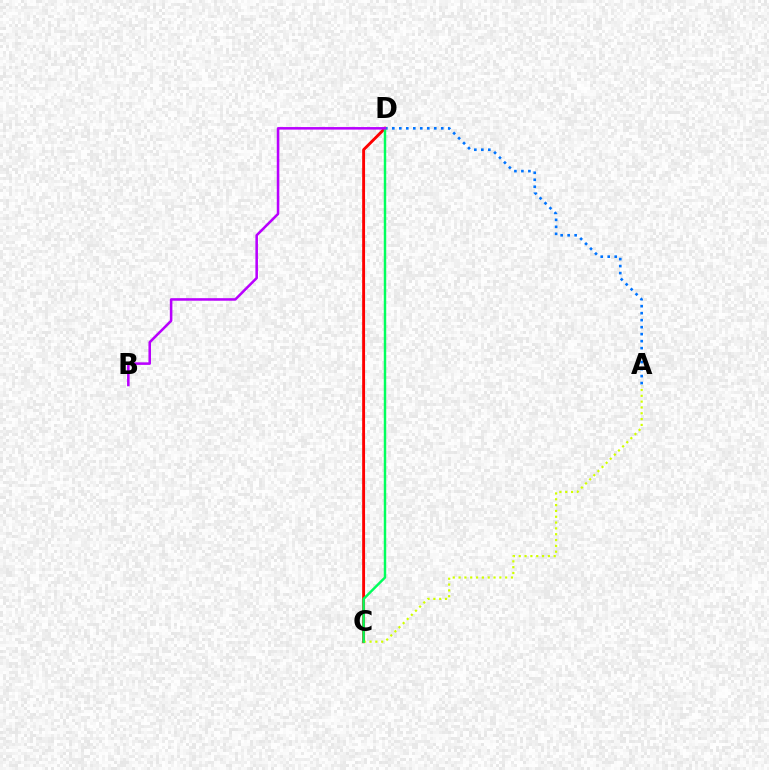{('C', 'D'): [{'color': '#ff0000', 'line_style': 'solid', 'thickness': 2.08}, {'color': '#00ff5c', 'line_style': 'solid', 'thickness': 1.76}], ('A', 'D'): [{'color': '#0074ff', 'line_style': 'dotted', 'thickness': 1.9}], ('A', 'C'): [{'color': '#d1ff00', 'line_style': 'dotted', 'thickness': 1.58}], ('B', 'D'): [{'color': '#b900ff', 'line_style': 'solid', 'thickness': 1.84}]}